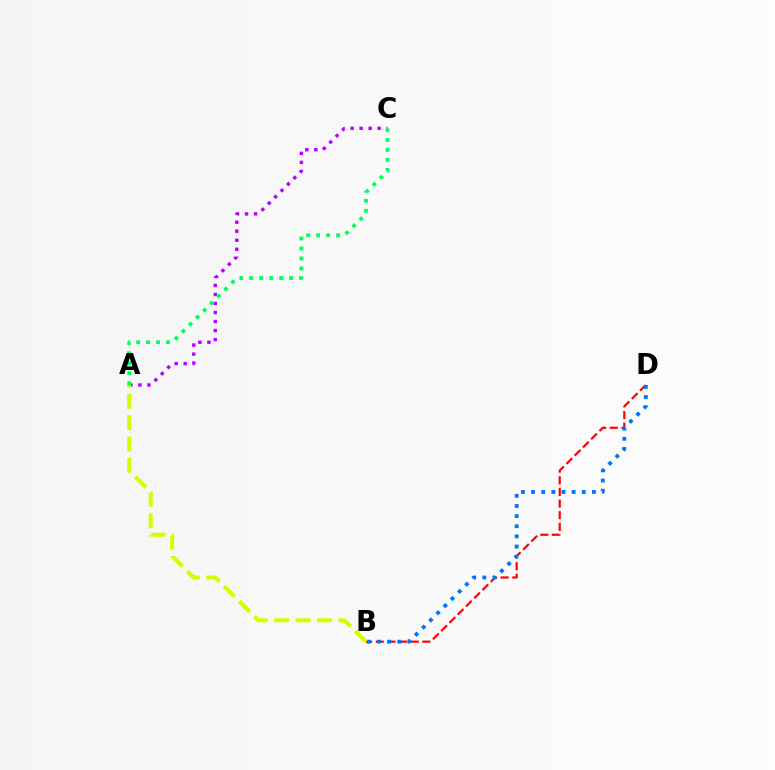{('A', 'C'): [{'color': '#b900ff', 'line_style': 'dotted', 'thickness': 2.45}, {'color': '#00ff5c', 'line_style': 'dotted', 'thickness': 2.71}], ('B', 'D'): [{'color': '#ff0000', 'line_style': 'dashed', 'thickness': 1.58}, {'color': '#0074ff', 'line_style': 'dotted', 'thickness': 2.76}], ('A', 'B'): [{'color': '#d1ff00', 'line_style': 'dashed', 'thickness': 2.91}]}